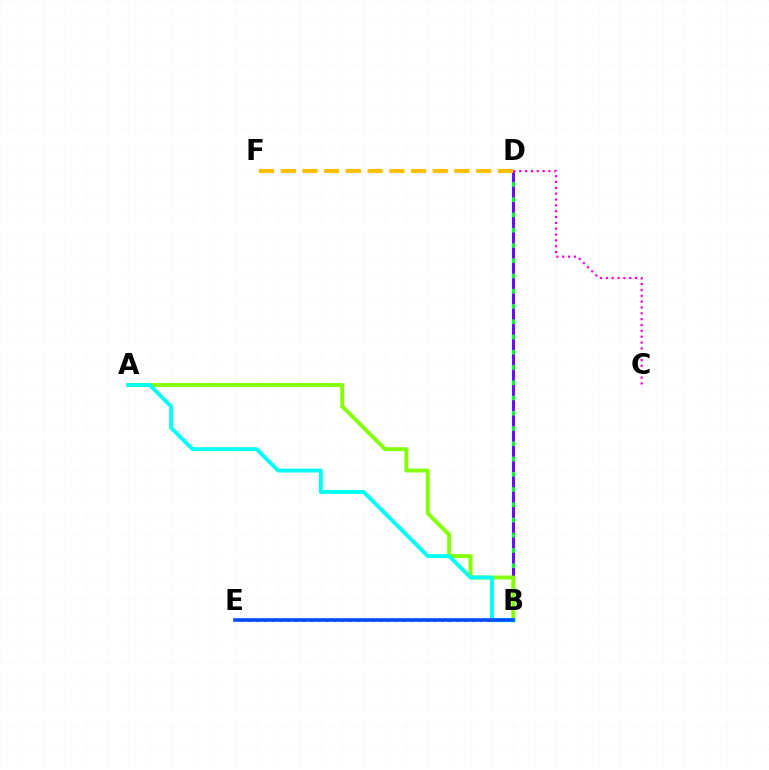{('B', 'D'): [{'color': '#00ff39', 'line_style': 'solid', 'thickness': 2.29}, {'color': '#7200ff', 'line_style': 'dashed', 'thickness': 2.07}], ('C', 'D'): [{'color': '#ff00cf', 'line_style': 'dotted', 'thickness': 1.59}], ('D', 'F'): [{'color': '#ffbd00', 'line_style': 'dashed', 'thickness': 2.95}], ('A', 'B'): [{'color': '#84ff00', 'line_style': 'solid', 'thickness': 2.82}, {'color': '#00fff6', 'line_style': 'solid', 'thickness': 2.79}], ('B', 'E'): [{'color': '#ff0000', 'line_style': 'dotted', 'thickness': 2.09}, {'color': '#004bff', 'line_style': 'solid', 'thickness': 2.59}]}